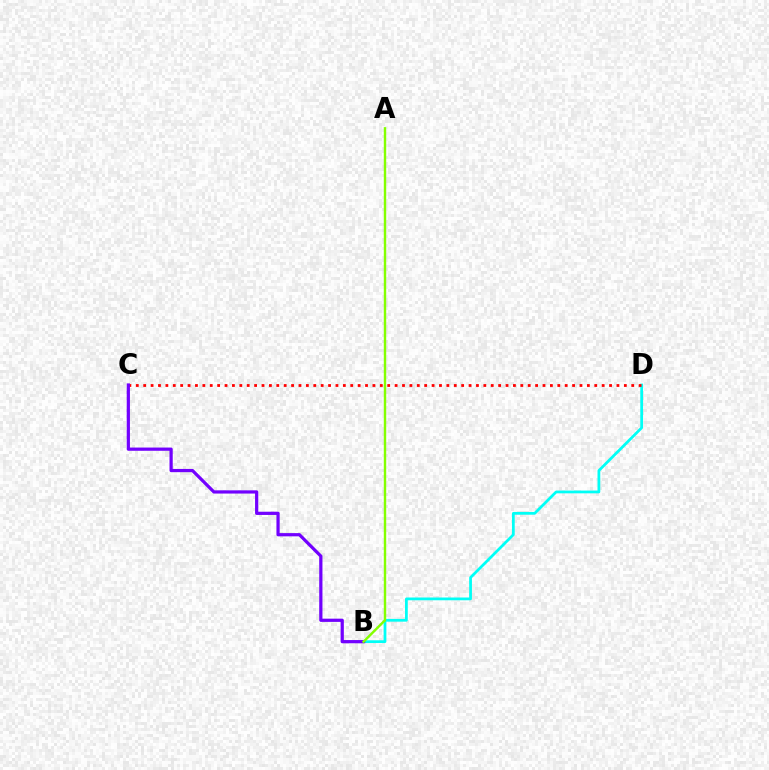{('B', 'D'): [{'color': '#00fff6', 'line_style': 'solid', 'thickness': 1.99}], ('C', 'D'): [{'color': '#ff0000', 'line_style': 'dotted', 'thickness': 2.01}], ('B', 'C'): [{'color': '#7200ff', 'line_style': 'solid', 'thickness': 2.32}], ('A', 'B'): [{'color': '#84ff00', 'line_style': 'solid', 'thickness': 1.74}]}